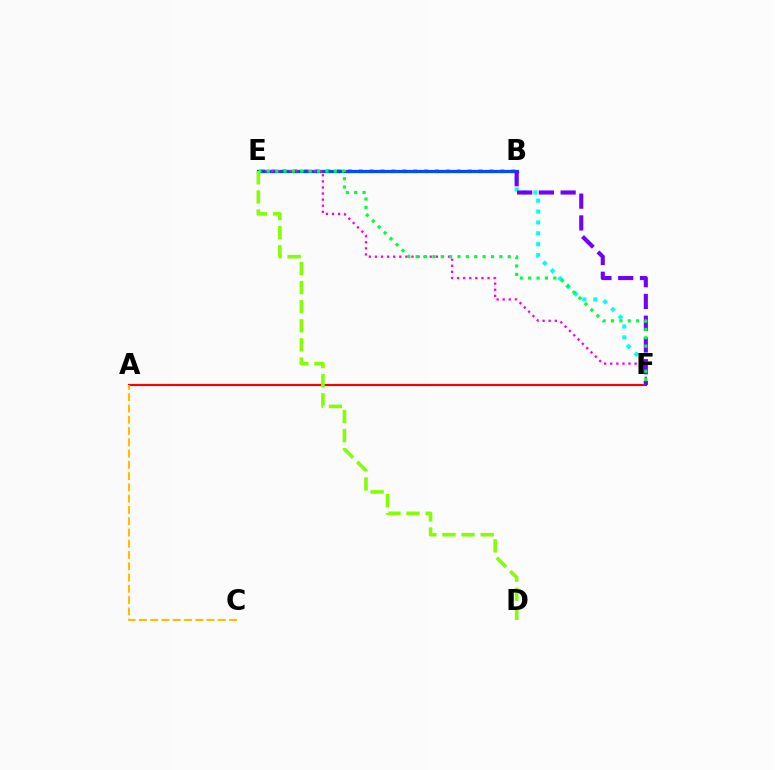{('A', 'F'): [{'color': '#ff0000', 'line_style': 'solid', 'thickness': 1.54}], ('E', 'F'): [{'color': '#00fff6', 'line_style': 'dotted', 'thickness': 2.96}, {'color': '#ff00cf', 'line_style': 'dotted', 'thickness': 1.66}, {'color': '#00ff39', 'line_style': 'dotted', 'thickness': 2.27}], ('A', 'C'): [{'color': '#ffbd00', 'line_style': 'dashed', 'thickness': 1.53}], ('B', 'E'): [{'color': '#004bff', 'line_style': 'solid', 'thickness': 2.31}], ('B', 'F'): [{'color': '#7200ff', 'line_style': 'dashed', 'thickness': 2.96}], ('D', 'E'): [{'color': '#84ff00', 'line_style': 'dashed', 'thickness': 2.6}]}